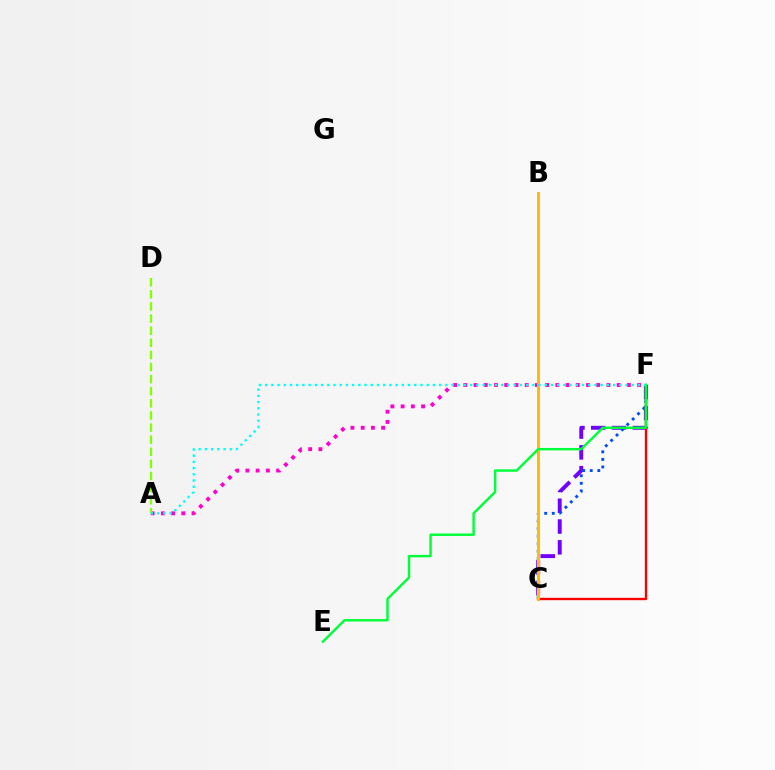{('C', 'F'): [{'color': '#7200ff', 'line_style': 'dashed', 'thickness': 2.82}, {'color': '#004bff', 'line_style': 'dotted', 'thickness': 2.06}, {'color': '#ff0000', 'line_style': 'solid', 'thickness': 1.71}], ('A', 'F'): [{'color': '#ff00cf', 'line_style': 'dotted', 'thickness': 2.78}, {'color': '#00fff6', 'line_style': 'dotted', 'thickness': 1.69}], ('B', 'C'): [{'color': '#ffbd00', 'line_style': 'solid', 'thickness': 2.15}], ('A', 'D'): [{'color': '#84ff00', 'line_style': 'dashed', 'thickness': 1.65}], ('E', 'F'): [{'color': '#00ff39', 'line_style': 'solid', 'thickness': 1.76}]}